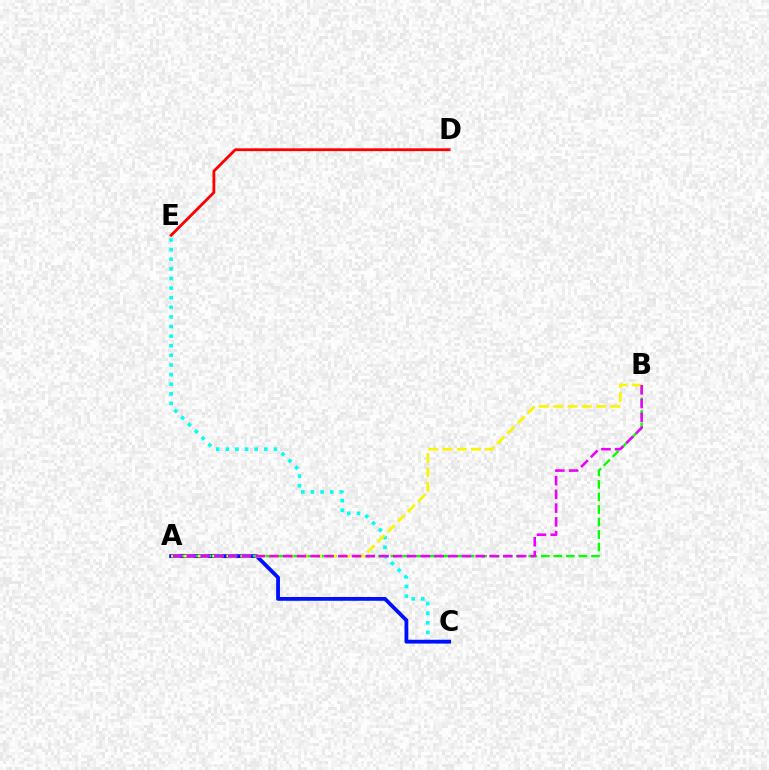{('C', 'E'): [{'color': '#00fff6', 'line_style': 'dotted', 'thickness': 2.61}], ('A', 'C'): [{'color': '#0010ff', 'line_style': 'solid', 'thickness': 2.74}], ('D', 'E'): [{'color': '#ff0000', 'line_style': 'solid', 'thickness': 2.02}], ('A', 'B'): [{'color': '#08ff00', 'line_style': 'dashed', 'thickness': 1.7}, {'color': '#fcf500', 'line_style': 'dashed', 'thickness': 1.94}, {'color': '#ee00ff', 'line_style': 'dashed', 'thickness': 1.87}]}